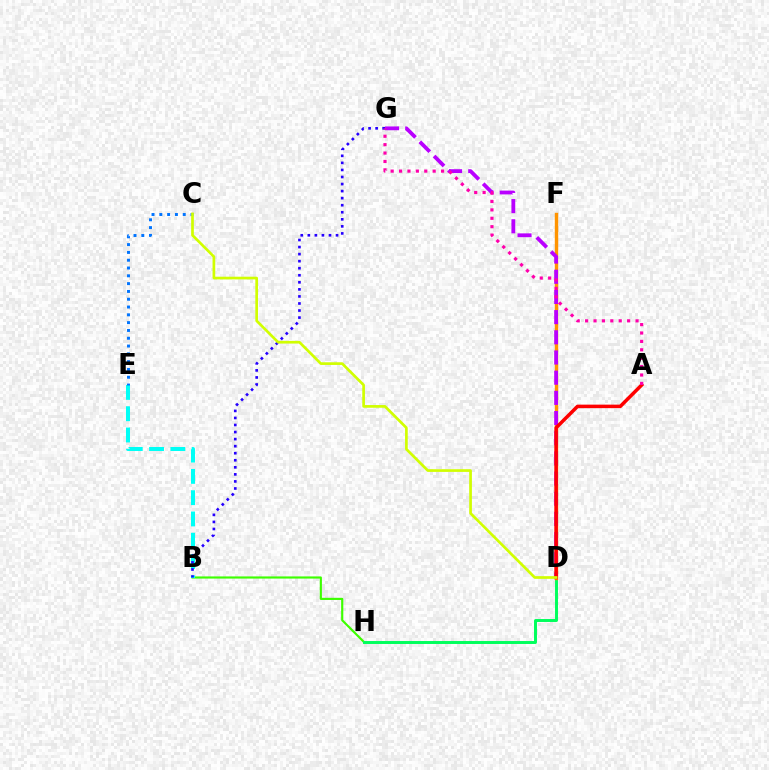{('B', 'H'): [{'color': '#3dff00', 'line_style': 'solid', 'thickness': 1.55}], ('B', 'E'): [{'color': '#00fff6', 'line_style': 'dashed', 'thickness': 2.89}], ('D', 'H'): [{'color': '#00ff5c', 'line_style': 'solid', 'thickness': 2.13}], ('D', 'F'): [{'color': '#ff9400', 'line_style': 'solid', 'thickness': 2.45}], ('D', 'G'): [{'color': '#b900ff', 'line_style': 'dashed', 'thickness': 2.74}], ('C', 'E'): [{'color': '#0074ff', 'line_style': 'dotted', 'thickness': 2.12}], ('A', 'D'): [{'color': '#ff0000', 'line_style': 'solid', 'thickness': 2.53}], ('B', 'G'): [{'color': '#2500ff', 'line_style': 'dotted', 'thickness': 1.92}], ('A', 'G'): [{'color': '#ff00ac', 'line_style': 'dotted', 'thickness': 2.28}], ('C', 'D'): [{'color': '#d1ff00', 'line_style': 'solid', 'thickness': 1.94}]}